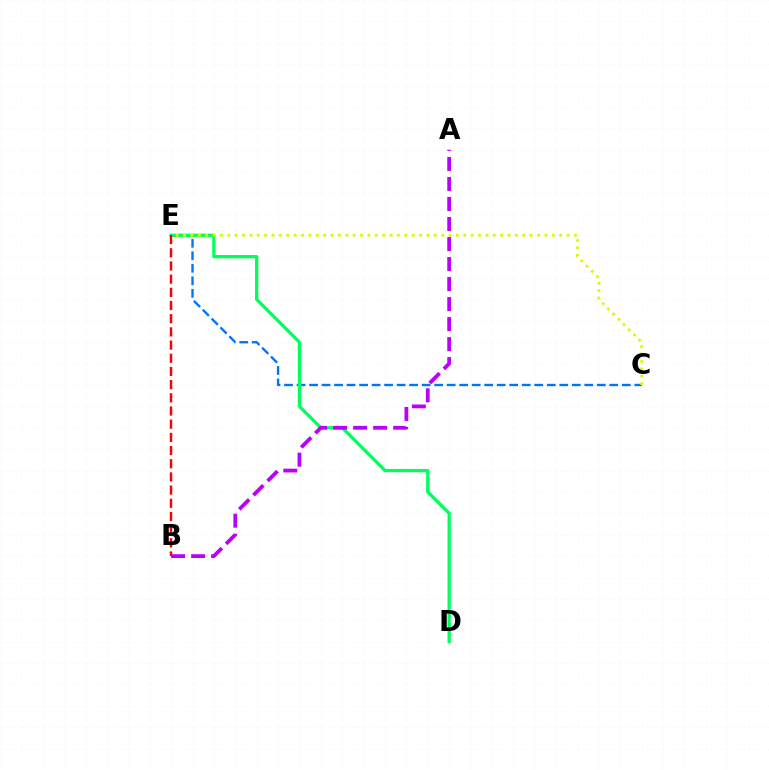{('C', 'E'): [{'color': '#0074ff', 'line_style': 'dashed', 'thickness': 1.7}, {'color': '#d1ff00', 'line_style': 'dotted', 'thickness': 2.0}], ('D', 'E'): [{'color': '#00ff5c', 'line_style': 'solid', 'thickness': 2.35}], ('A', 'B'): [{'color': '#b900ff', 'line_style': 'dashed', 'thickness': 2.72}], ('B', 'E'): [{'color': '#ff0000', 'line_style': 'dashed', 'thickness': 1.79}]}